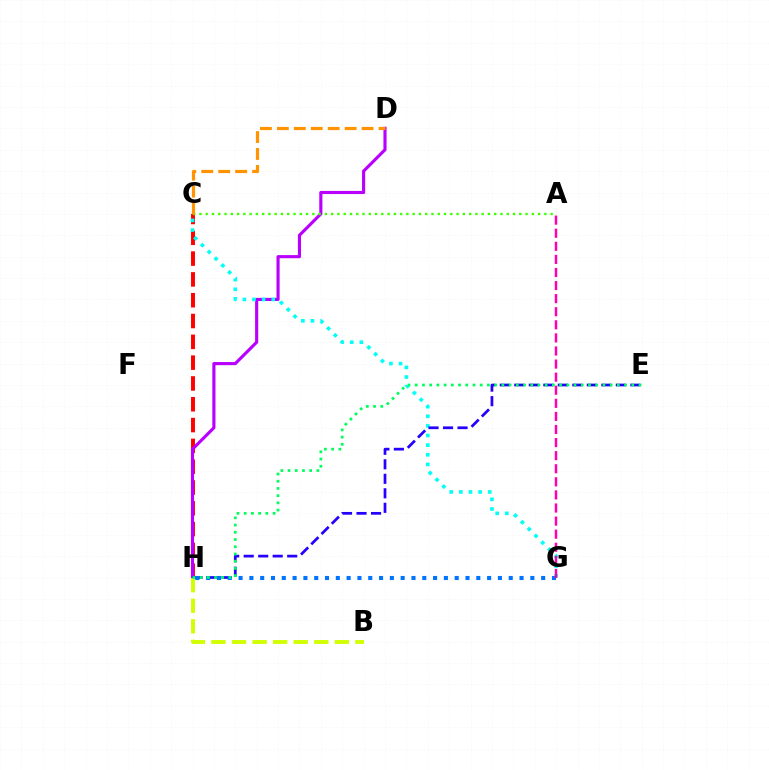{('C', 'H'): [{'color': '#ff0000', 'line_style': 'dashed', 'thickness': 2.83}], ('D', 'H'): [{'color': '#b900ff', 'line_style': 'solid', 'thickness': 2.25}], ('A', 'C'): [{'color': '#3dff00', 'line_style': 'dotted', 'thickness': 1.7}], ('C', 'G'): [{'color': '#00fff6', 'line_style': 'dotted', 'thickness': 2.61}], ('E', 'H'): [{'color': '#2500ff', 'line_style': 'dashed', 'thickness': 1.97}, {'color': '#00ff5c', 'line_style': 'dotted', 'thickness': 1.96}], ('G', 'H'): [{'color': '#0074ff', 'line_style': 'dotted', 'thickness': 2.94}], ('B', 'H'): [{'color': '#d1ff00', 'line_style': 'dashed', 'thickness': 2.79}], ('A', 'G'): [{'color': '#ff00ac', 'line_style': 'dashed', 'thickness': 1.78}], ('C', 'D'): [{'color': '#ff9400', 'line_style': 'dashed', 'thickness': 2.3}]}